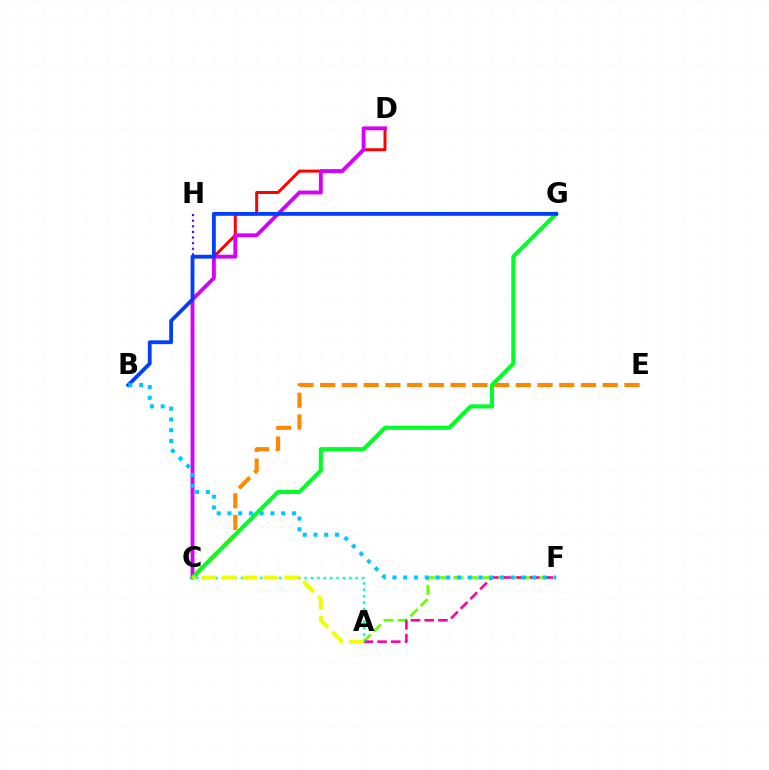{('C', 'D'): [{'color': '#ff0000', 'line_style': 'solid', 'thickness': 2.15}, {'color': '#d600ff', 'line_style': 'solid', 'thickness': 2.77}], ('C', 'H'): [{'color': '#4f00ff', 'line_style': 'dotted', 'thickness': 1.53}], ('A', 'F'): [{'color': '#66ff00', 'line_style': 'dashed', 'thickness': 1.95}, {'color': '#ff00a0', 'line_style': 'dashed', 'thickness': 1.86}], ('C', 'E'): [{'color': '#ff8800', 'line_style': 'dashed', 'thickness': 2.95}], ('C', 'G'): [{'color': '#00ff27', 'line_style': 'solid', 'thickness': 2.94}], ('A', 'C'): [{'color': '#00ffaf', 'line_style': 'dotted', 'thickness': 1.73}, {'color': '#eeff00', 'line_style': 'dashed', 'thickness': 2.82}], ('B', 'G'): [{'color': '#003fff', 'line_style': 'solid', 'thickness': 2.74}], ('B', 'F'): [{'color': '#00c7ff', 'line_style': 'dotted', 'thickness': 2.92}]}